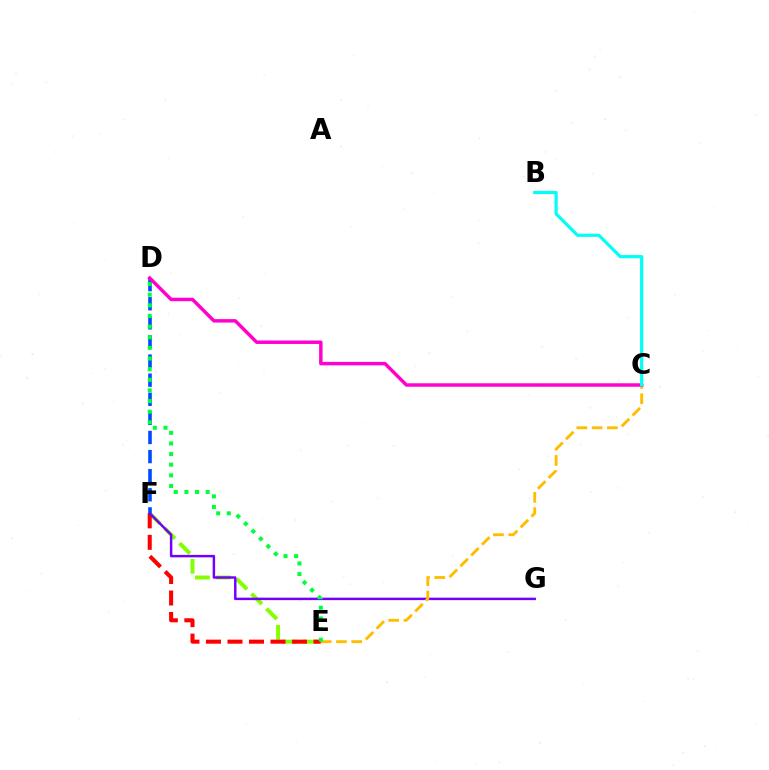{('E', 'F'): [{'color': '#84ff00', 'line_style': 'dashed', 'thickness': 2.86}, {'color': '#ff0000', 'line_style': 'dashed', 'thickness': 2.92}], ('F', 'G'): [{'color': '#7200ff', 'line_style': 'solid', 'thickness': 1.78}], ('D', 'F'): [{'color': '#004bff', 'line_style': 'dashed', 'thickness': 2.59}], ('C', 'E'): [{'color': '#ffbd00', 'line_style': 'dashed', 'thickness': 2.07}], ('D', 'E'): [{'color': '#00ff39', 'line_style': 'dotted', 'thickness': 2.89}], ('C', 'D'): [{'color': '#ff00cf', 'line_style': 'solid', 'thickness': 2.49}], ('B', 'C'): [{'color': '#00fff6', 'line_style': 'solid', 'thickness': 2.29}]}